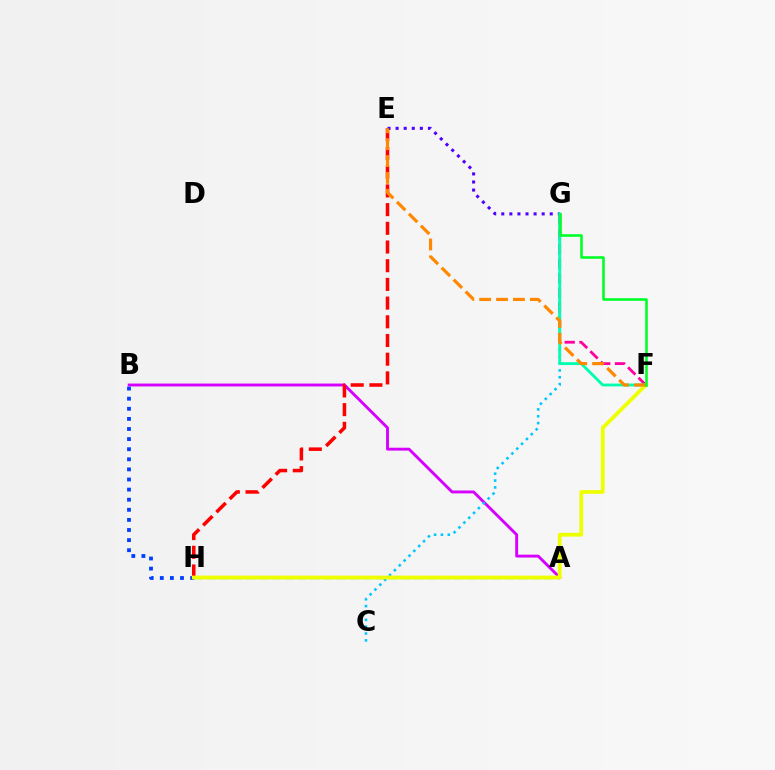{('A', 'H'): [{'color': '#66ff00', 'line_style': 'dashed', 'thickness': 1.76}], ('E', 'G'): [{'color': '#4f00ff', 'line_style': 'dotted', 'thickness': 2.2}], ('A', 'B'): [{'color': '#d600ff', 'line_style': 'solid', 'thickness': 2.08}], ('F', 'G'): [{'color': '#ff00a0', 'line_style': 'dashed', 'thickness': 2.01}, {'color': '#00ffaf', 'line_style': 'solid', 'thickness': 2.06}, {'color': '#00ff27', 'line_style': 'solid', 'thickness': 1.86}], ('B', 'H'): [{'color': '#003fff', 'line_style': 'dotted', 'thickness': 2.74}], ('E', 'H'): [{'color': '#ff0000', 'line_style': 'dashed', 'thickness': 2.54}], ('C', 'G'): [{'color': '#00c7ff', 'line_style': 'dotted', 'thickness': 1.86}], ('F', 'H'): [{'color': '#eeff00', 'line_style': 'solid', 'thickness': 2.71}], ('E', 'F'): [{'color': '#ff8800', 'line_style': 'dashed', 'thickness': 2.29}]}